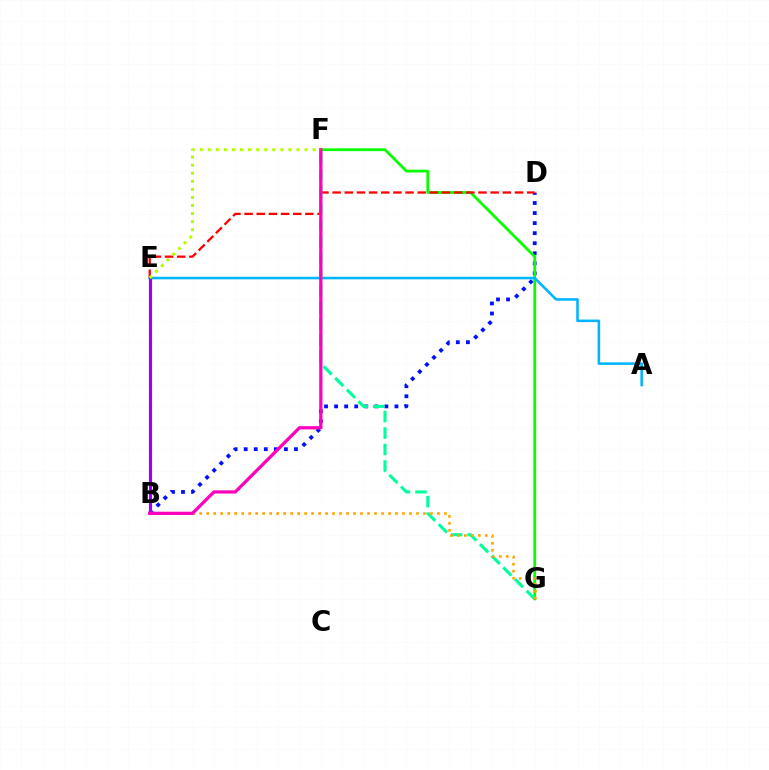{('B', 'D'): [{'color': '#0010ff', 'line_style': 'dotted', 'thickness': 2.73}], ('F', 'G'): [{'color': '#08ff00', 'line_style': 'solid', 'thickness': 2.0}, {'color': '#00ff9d', 'line_style': 'dashed', 'thickness': 2.24}], ('A', 'E'): [{'color': '#00b5ff', 'line_style': 'solid', 'thickness': 1.84}], ('D', 'E'): [{'color': '#ff0000', 'line_style': 'dashed', 'thickness': 1.65}], ('B', 'E'): [{'color': '#9b00ff', 'line_style': 'solid', 'thickness': 2.27}], ('B', 'G'): [{'color': '#ffa500', 'line_style': 'dotted', 'thickness': 1.9}], ('B', 'F'): [{'color': '#ff00bd', 'line_style': 'solid', 'thickness': 2.34}], ('E', 'F'): [{'color': '#b3ff00', 'line_style': 'dotted', 'thickness': 2.19}]}